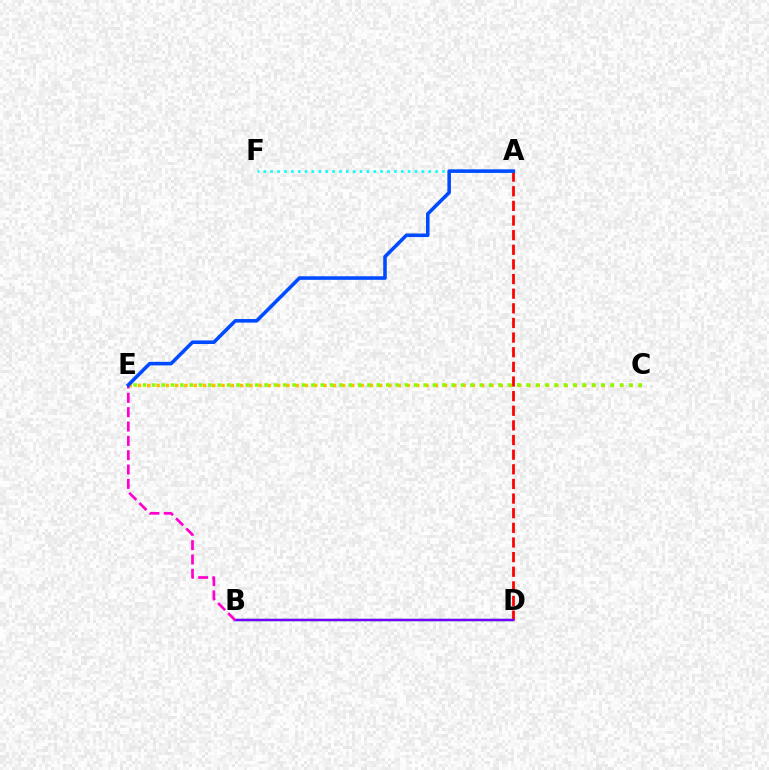{('C', 'E'): [{'color': '#ffbd00', 'line_style': 'dotted', 'thickness': 2.52}, {'color': '#84ff00', 'line_style': 'dotted', 'thickness': 2.54}], ('B', 'D'): [{'color': '#00ff39', 'line_style': 'solid', 'thickness': 1.62}, {'color': '#7200ff', 'line_style': 'solid', 'thickness': 1.78}], ('A', 'D'): [{'color': '#ff0000', 'line_style': 'dashed', 'thickness': 1.99}], ('A', 'F'): [{'color': '#00fff6', 'line_style': 'dotted', 'thickness': 1.87}], ('B', 'E'): [{'color': '#ff00cf', 'line_style': 'dashed', 'thickness': 1.95}], ('A', 'E'): [{'color': '#004bff', 'line_style': 'solid', 'thickness': 2.57}]}